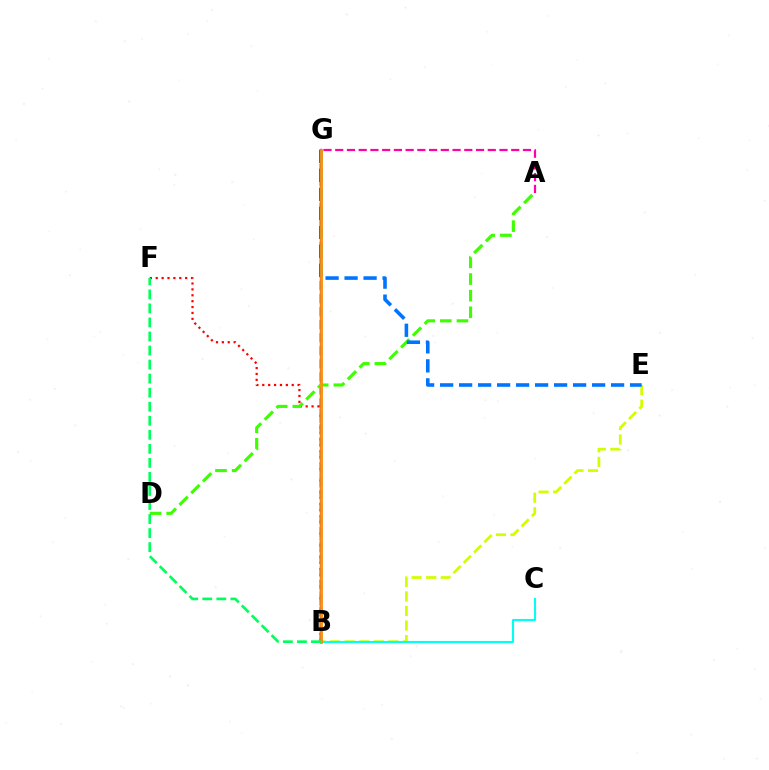{('B', 'E'): [{'color': '#d1ff00', 'line_style': 'dashed', 'thickness': 1.98}], ('B', 'C'): [{'color': '#00fff6', 'line_style': 'solid', 'thickness': 1.51}], ('B', 'F'): [{'color': '#ff0000', 'line_style': 'dotted', 'thickness': 1.6}, {'color': '#00ff5c', 'line_style': 'dashed', 'thickness': 1.91}], ('B', 'G'): [{'color': '#b900ff', 'line_style': 'solid', 'thickness': 1.7}, {'color': '#2500ff', 'line_style': 'dashed', 'thickness': 1.77}, {'color': '#ff9400', 'line_style': 'solid', 'thickness': 1.99}], ('A', 'D'): [{'color': '#3dff00', 'line_style': 'dashed', 'thickness': 2.26}], ('E', 'G'): [{'color': '#0074ff', 'line_style': 'dashed', 'thickness': 2.58}], ('A', 'G'): [{'color': '#ff00ac', 'line_style': 'dashed', 'thickness': 1.59}]}